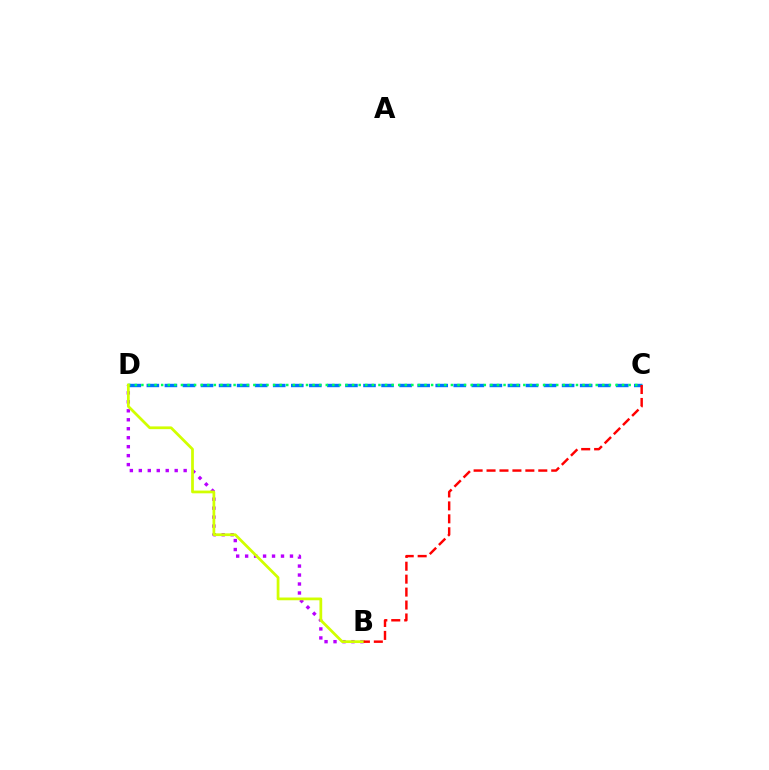{('B', 'D'): [{'color': '#b900ff', 'line_style': 'dotted', 'thickness': 2.44}, {'color': '#d1ff00', 'line_style': 'solid', 'thickness': 1.98}], ('C', 'D'): [{'color': '#0074ff', 'line_style': 'dashed', 'thickness': 2.45}, {'color': '#00ff5c', 'line_style': 'dotted', 'thickness': 1.79}], ('B', 'C'): [{'color': '#ff0000', 'line_style': 'dashed', 'thickness': 1.76}]}